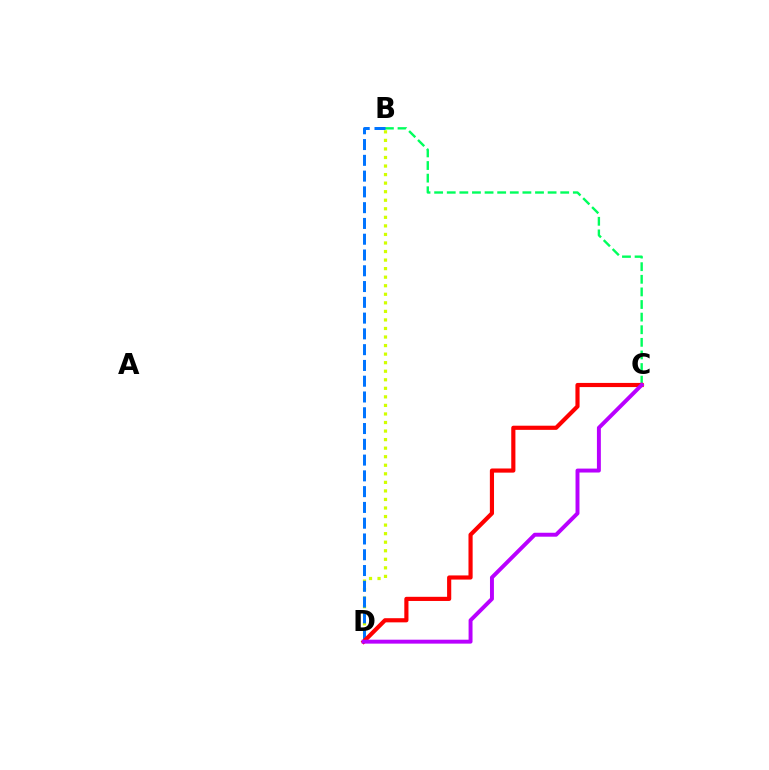{('B', 'D'): [{'color': '#d1ff00', 'line_style': 'dotted', 'thickness': 2.32}, {'color': '#0074ff', 'line_style': 'dashed', 'thickness': 2.14}], ('B', 'C'): [{'color': '#00ff5c', 'line_style': 'dashed', 'thickness': 1.71}], ('C', 'D'): [{'color': '#ff0000', 'line_style': 'solid', 'thickness': 2.99}, {'color': '#b900ff', 'line_style': 'solid', 'thickness': 2.83}]}